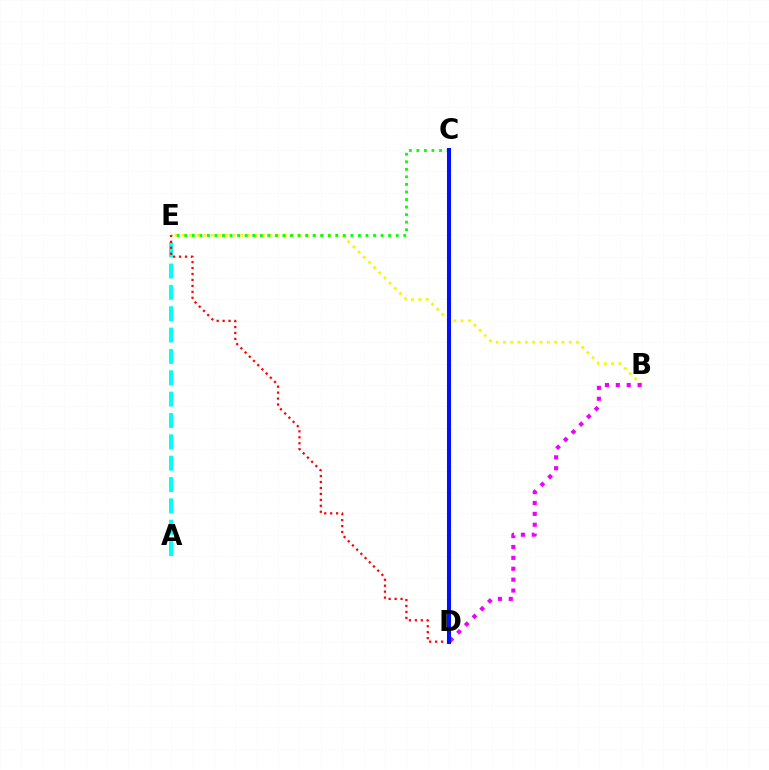{('B', 'E'): [{'color': '#fcf500', 'line_style': 'dotted', 'thickness': 1.99}], ('C', 'E'): [{'color': '#08ff00', 'line_style': 'dotted', 'thickness': 2.05}], ('A', 'E'): [{'color': '#00fff6', 'line_style': 'dashed', 'thickness': 2.9}], ('B', 'D'): [{'color': '#ee00ff', 'line_style': 'dotted', 'thickness': 2.96}], ('D', 'E'): [{'color': '#ff0000', 'line_style': 'dotted', 'thickness': 1.62}], ('C', 'D'): [{'color': '#0010ff', 'line_style': 'solid', 'thickness': 2.92}]}